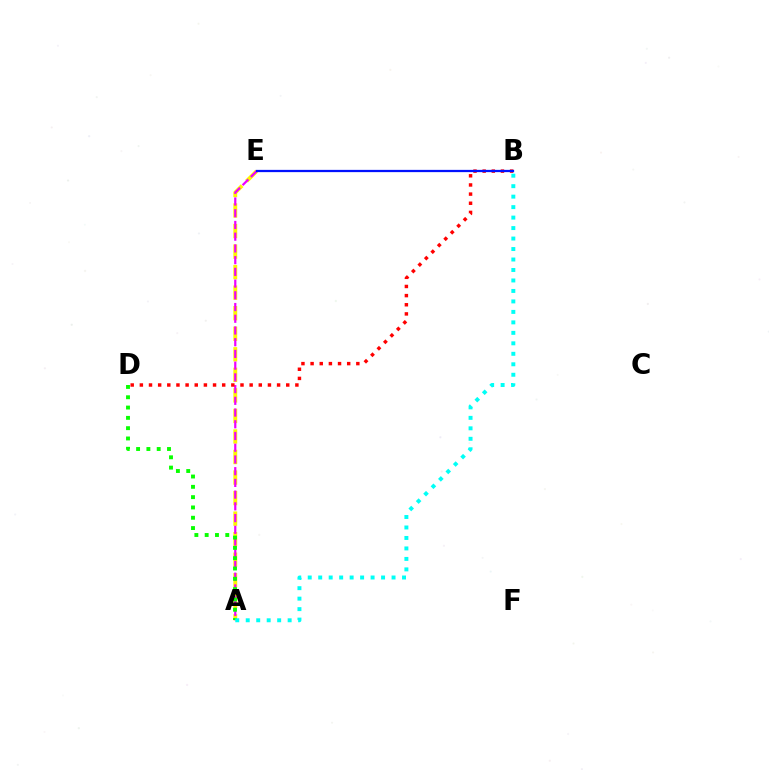{('A', 'E'): [{'color': '#fcf500', 'line_style': 'dashed', 'thickness': 2.79}, {'color': '#ee00ff', 'line_style': 'dashed', 'thickness': 1.59}], ('B', 'D'): [{'color': '#ff0000', 'line_style': 'dotted', 'thickness': 2.49}], ('A', 'D'): [{'color': '#08ff00', 'line_style': 'dotted', 'thickness': 2.8}], ('B', 'E'): [{'color': '#0010ff', 'line_style': 'solid', 'thickness': 1.62}], ('A', 'B'): [{'color': '#00fff6', 'line_style': 'dotted', 'thickness': 2.85}]}